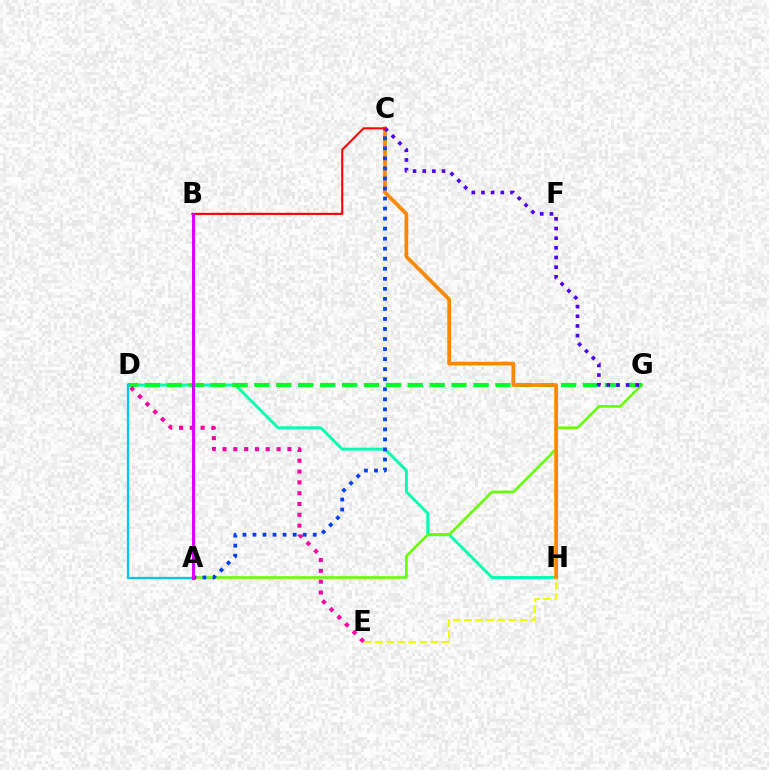{('D', 'H'): [{'color': '#00ffaf', 'line_style': 'solid', 'thickness': 2.11}], ('A', 'G'): [{'color': '#66ff00', 'line_style': 'solid', 'thickness': 1.87}], ('D', 'G'): [{'color': '#00ff27', 'line_style': 'dashed', 'thickness': 2.98}], ('A', 'D'): [{'color': '#00c7ff', 'line_style': 'solid', 'thickness': 1.63}], ('C', 'H'): [{'color': '#ff8800', 'line_style': 'solid', 'thickness': 2.69}], ('A', 'C'): [{'color': '#003fff', 'line_style': 'dotted', 'thickness': 2.73}], ('C', 'G'): [{'color': '#4f00ff', 'line_style': 'dotted', 'thickness': 2.63}], ('B', 'C'): [{'color': '#ff0000', 'line_style': 'solid', 'thickness': 1.52}], ('D', 'E'): [{'color': '#ff00a0', 'line_style': 'dotted', 'thickness': 2.94}], ('E', 'H'): [{'color': '#eeff00', 'line_style': 'dashed', 'thickness': 1.51}], ('A', 'B'): [{'color': '#d600ff', 'line_style': 'solid', 'thickness': 2.18}]}